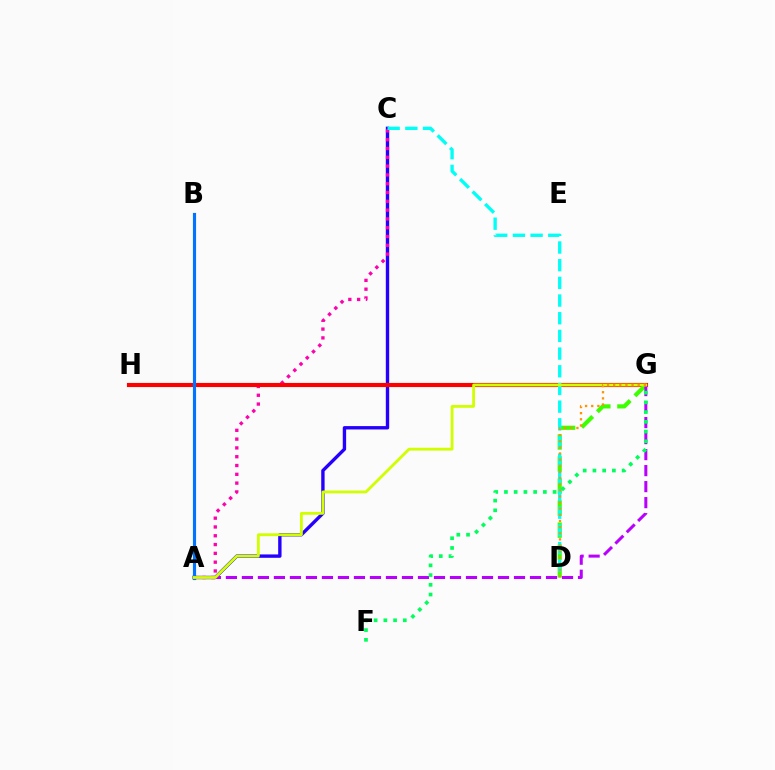{('A', 'C'): [{'color': '#2500ff', 'line_style': 'solid', 'thickness': 2.43}, {'color': '#ff00ac', 'line_style': 'dotted', 'thickness': 2.39}], ('G', 'H'): [{'color': '#ff0000', 'line_style': 'solid', 'thickness': 2.97}], ('D', 'G'): [{'color': '#3dff00', 'line_style': 'dashed', 'thickness': 3.0}, {'color': '#ff9400', 'line_style': 'dotted', 'thickness': 1.67}], ('A', 'B'): [{'color': '#0074ff', 'line_style': 'solid', 'thickness': 2.27}], ('C', 'D'): [{'color': '#00fff6', 'line_style': 'dashed', 'thickness': 2.4}], ('A', 'G'): [{'color': '#b900ff', 'line_style': 'dashed', 'thickness': 2.17}, {'color': '#d1ff00', 'line_style': 'solid', 'thickness': 2.03}], ('F', 'G'): [{'color': '#00ff5c', 'line_style': 'dotted', 'thickness': 2.64}]}